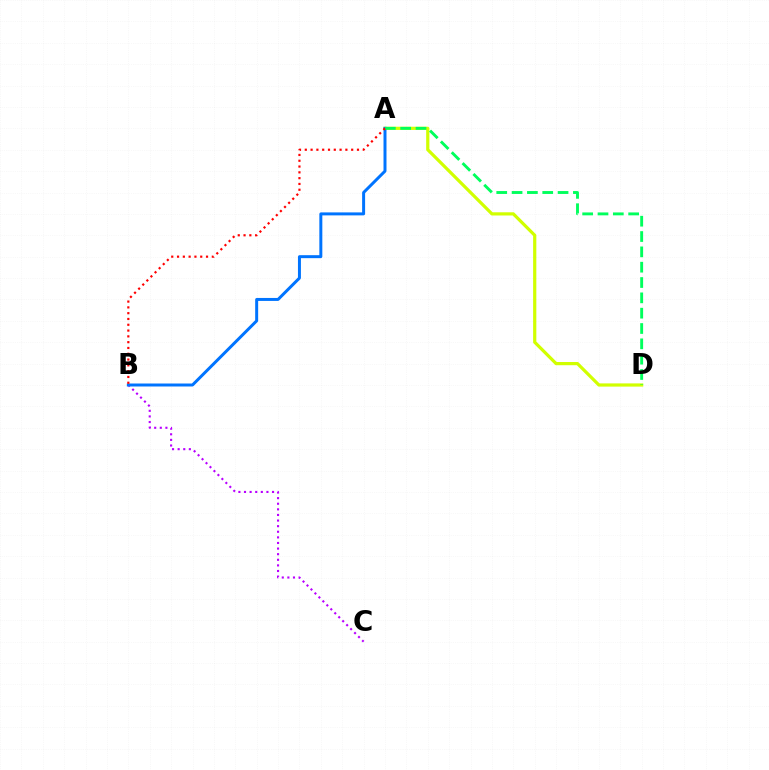{('B', 'C'): [{'color': '#b900ff', 'line_style': 'dotted', 'thickness': 1.52}], ('A', 'D'): [{'color': '#d1ff00', 'line_style': 'solid', 'thickness': 2.31}, {'color': '#00ff5c', 'line_style': 'dashed', 'thickness': 2.08}], ('A', 'B'): [{'color': '#0074ff', 'line_style': 'solid', 'thickness': 2.15}, {'color': '#ff0000', 'line_style': 'dotted', 'thickness': 1.58}]}